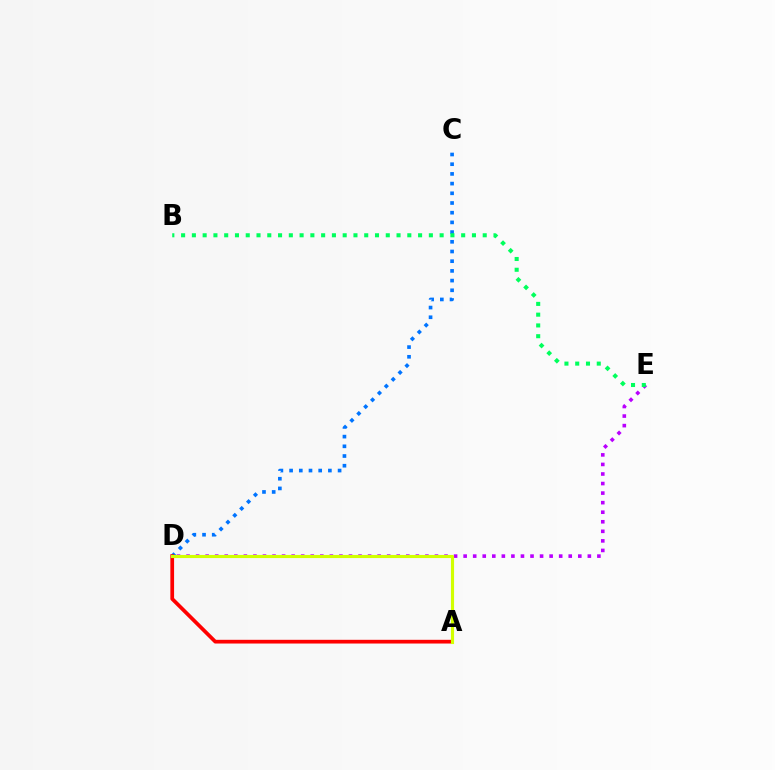{('D', 'E'): [{'color': '#b900ff', 'line_style': 'dotted', 'thickness': 2.6}], ('C', 'D'): [{'color': '#0074ff', 'line_style': 'dotted', 'thickness': 2.64}], ('A', 'D'): [{'color': '#ff0000', 'line_style': 'solid', 'thickness': 2.68}, {'color': '#d1ff00', 'line_style': 'solid', 'thickness': 2.26}], ('B', 'E'): [{'color': '#00ff5c', 'line_style': 'dotted', 'thickness': 2.93}]}